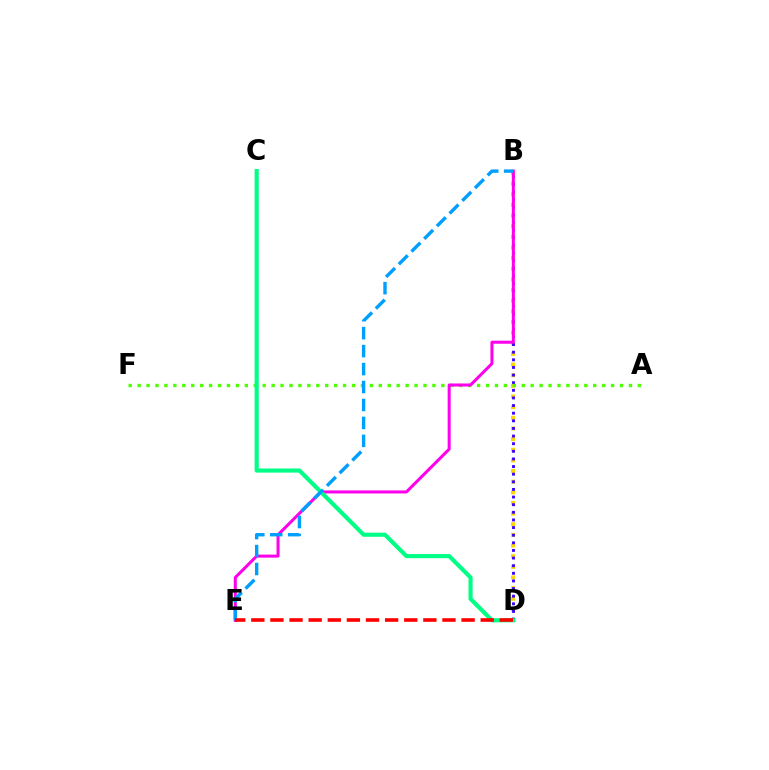{('B', 'D'): [{'color': '#ffd500', 'line_style': 'dotted', 'thickness': 2.89}, {'color': '#3700ff', 'line_style': 'dotted', 'thickness': 2.07}], ('A', 'F'): [{'color': '#4fff00', 'line_style': 'dotted', 'thickness': 2.43}], ('B', 'E'): [{'color': '#ff00ed', 'line_style': 'solid', 'thickness': 2.18}, {'color': '#009eff', 'line_style': 'dashed', 'thickness': 2.44}], ('C', 'D'): [{'color': '#00ff86', 'line_style': 'solid', 'thickness': 2.97}], ('D', 'E'): [{'color': '#ff0000', 'line_style': 'dashed', 'thickness': 2.6}]}